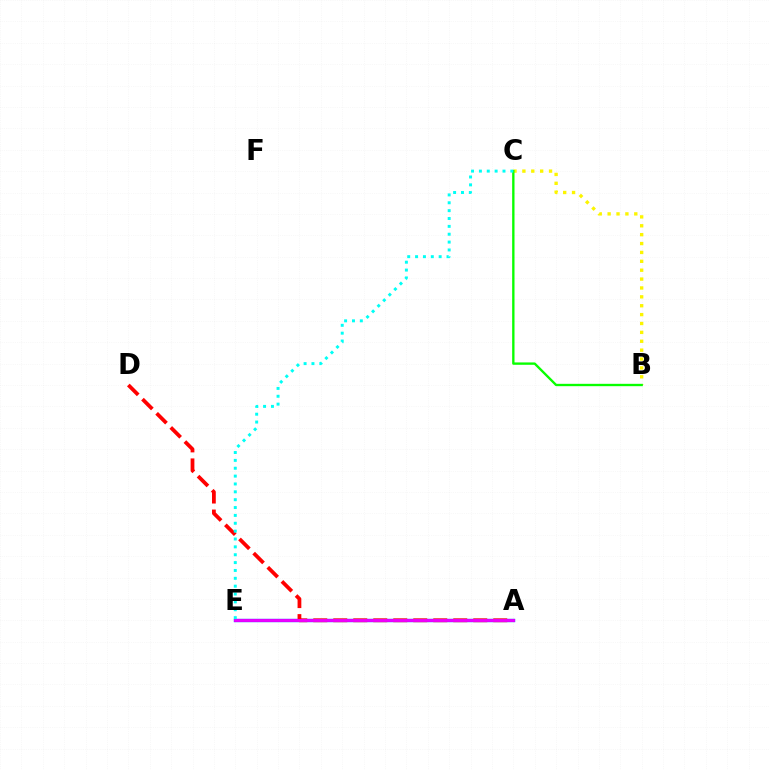{('A', 'E'): [{'color': '#0010ff', 'line_style': 'solid', 'thickness': 2.4}, {'color': '#ee00ff', 'line_style': 'solid', 'thickness': 2.08}], ('A', 'D'): [{'color': '#ff0000', 'line_style': 'dashed', 'thickness': 2.72}], ('B', 'C'): [{'color': '#fcf500', 'line_style': 'dotted', 'thickness': 2.41}, {'color': '#08ff00', 'line_style': 'solid', 'thickness': 1.69}], ('C', 'E'): [{'color': '#00fff6', 'line_style': 'dotted', 'thickness': 2.14}]}